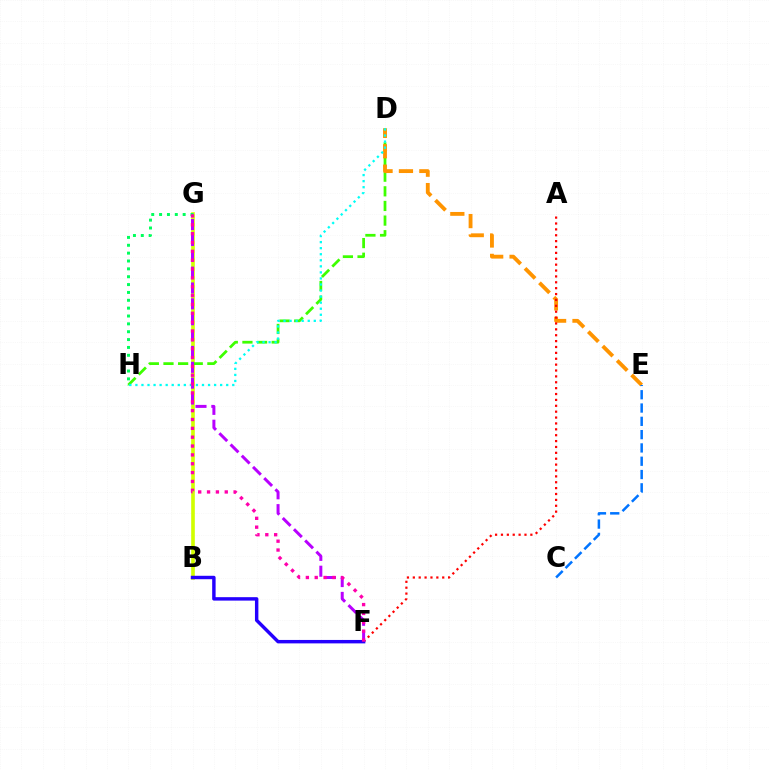{('B', 'G'): [{'color': '#d1ff00', 'line_style': 'solid', 'thickness': 2.62}], ('D', 'H'): [{'color': '#3dff00', 'line_style': 'dashed', 'thickness': 1.99}, {'color': '#00fff6', 'line_style': 'dotted', 'thickness': 1.64}], ('F', 'G'): [{'color': '#b900ff', 'line_style': 'dashed', 'thickness': 2.15}, {'color': '#ff00ac', 'line_style': 'dotted', 'thickness': 2.4}], ('D', 'E'): [{'color': '#ff9400', 'line_style': 'dashed', 'thickness': 2.77}], ('G', 'H'): [{'color': '#00ff5c', 'line_style': 'dotted', 'thickness': 2.14}], ('A', 'F'): [{'color': '#ff0000', 'line_style': 'dotted', 'thickness': 1.6}], ('B', 'F'): [{'color': '#2500ff', 'line_style': 'solid', 'thickness': 2.47}], ('C', 'E'): [{'color': '#0074ff', 'line_style': 'dashed', 'thickness': 1.81}]}